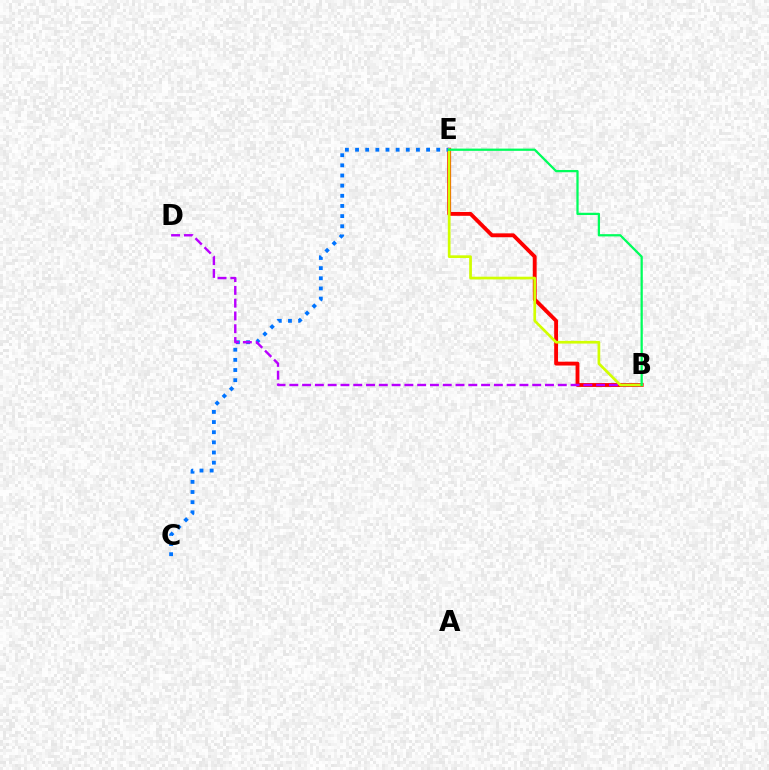{('B', 'E'): [{'color': '#ff0000', 'line_style': 'solid', 'thickness': 2.77}, {'color': '#d1ff00', 'line_style': 'solid', 'thickness': 1.94}, {'color': '#00ff5c', 'line_style': 'solid', 'thickness': 1.63}], ('C', 'E'): [{'color': '#0074ff', 'line_style': 'dotted', 'thickness': 2.76}], ('B', 'D'): [{'color': '#b900ff', 'line_style': 'dashed', 'thickness': 1.74}]}